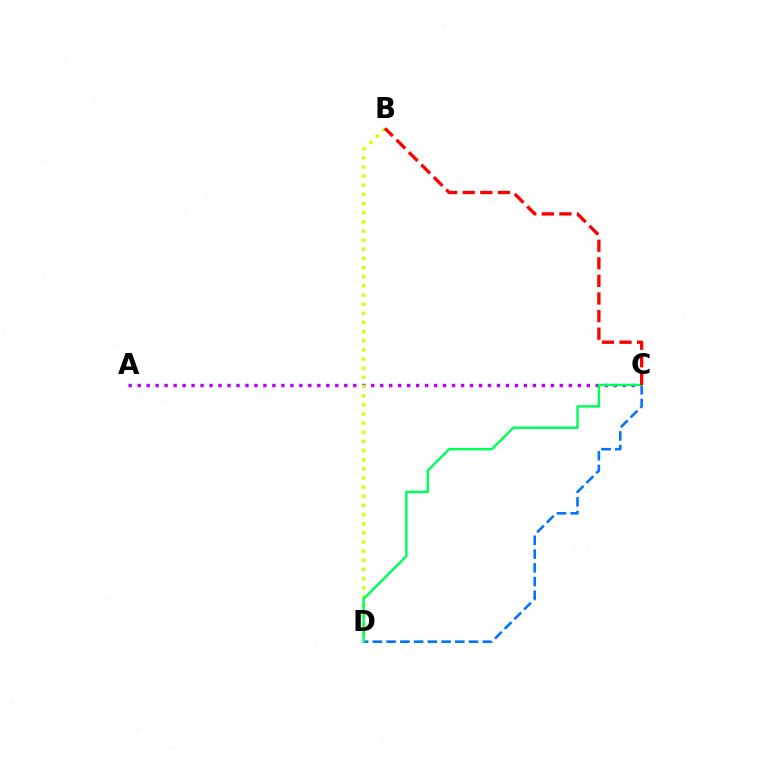{('C', 'D'): [{'color': '#0074ff', 'line_style': 'dashed', 'thickness': 1.87}, {'color': '#00ff5c', 'line_style': 'solid', 'thickness': 1.77}], ('A', 'C'): [{'color': '#b900ff', 'line_style': 'dotted', 'thickness': 2.44}], ('B', 'D'): [{'color': '#d1ff00', 'line_style': 'dotted', 'thickness': 2.49}], ('B', 'C'): [{'color': '#ff0000', 'line_style': 'dashed', 'thickness': 2.39}]}